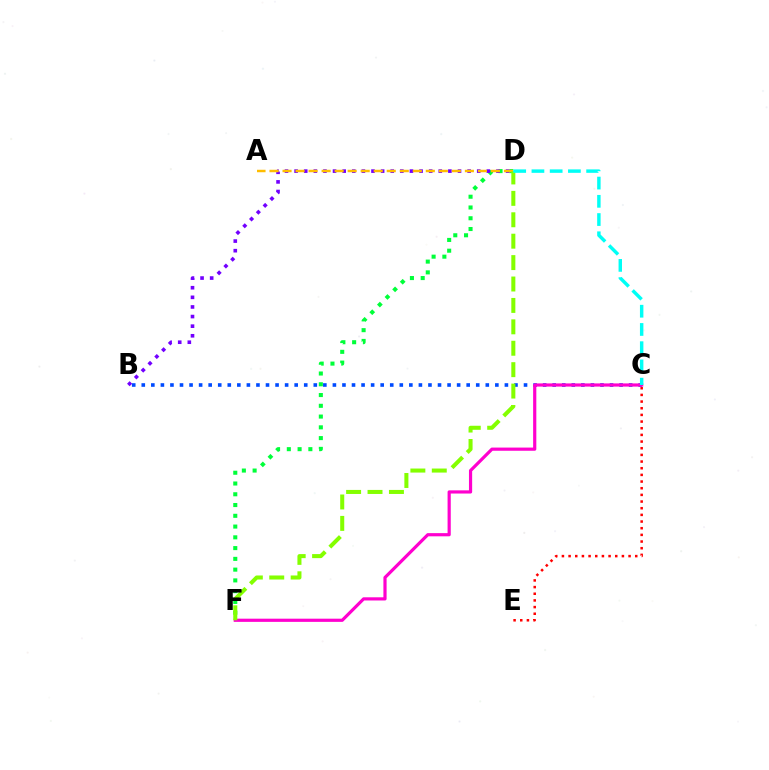{('D', 'F'): [{'color': '#00ff39', 'line_style': 'dotted', 'thickness': 2.93}, {'color': '#84ff00', 'line_style': 'dashed', 'thickness': 2.91}], ('B', 'C'): [{'color': '#004bff', 'line_style': 'dotted', 'thickness': 2.6}], ('B', 'D'): [{'color': '#7200ff', 'line_style': 'dotted', 'thickness': 2.61}], ('C', 'E'): [{'color': '#ff0000', 'line_style': 'dotted', 'thickness': 1.81}], ('A', 'D'): [{'color': '#ffbd00', 'line_style': 'dashed', 'thickness': 1.77}], ('C', 'F'): [{'color': '#ff00cf', 'line_style': 'solid', 'thickness': 2.3}], ('C', 'D'): [{'color': '#00fff6', 'line_style': 'dashed', 'thickness': 2.48}]}